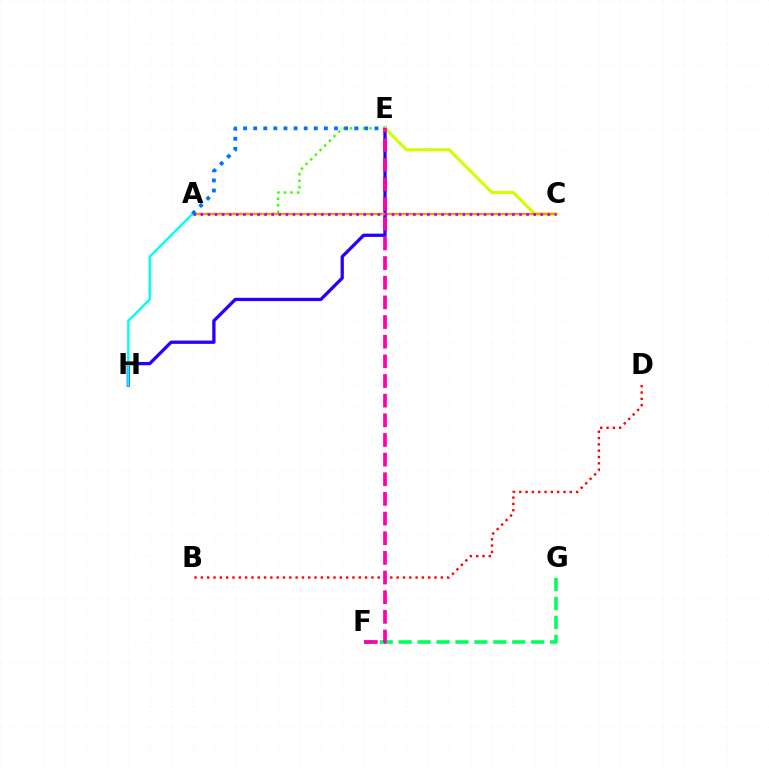{('E', 'H'): [{'color': '#2500ff', 'line_style': 'solid', 'thickness': 2.36}], ('A', 'E'): [{'color': '#3dff00', 'line_style': 'dotted', 'thickness': 1.78}, {'color': '#0074ff', 'line_style': 'dotted', 'thickness': 2.75}], ('C', 'E'): [{'color': '#d1ff00', 'line_style': 'solid', 'thickness': 2.25}], ('A', 'C'): [{'color': '#ff9400', 'line_style': 'solid', 'thickness': 1.66}, {'color': '#b900ff', 'line_style': 'dotted', 'thickness': 1.92}], ('A', 'H'): [{'color': '#00fff6', 'line_style': 'solid', 'thickness': 1.73}], ('F', 'G'): [{'color': '#00ff5c', 'line_style': 'dashed', 'thickness': 2.57}], ('B', 'D'): [{'color': '#ff0000', 'line_style': 'dotted', 'thickness': 1.72}], ('E', 'F'): [{'color': '#ff00ac', 'line_style': 'dashed', 'thickness': 2.67}]}